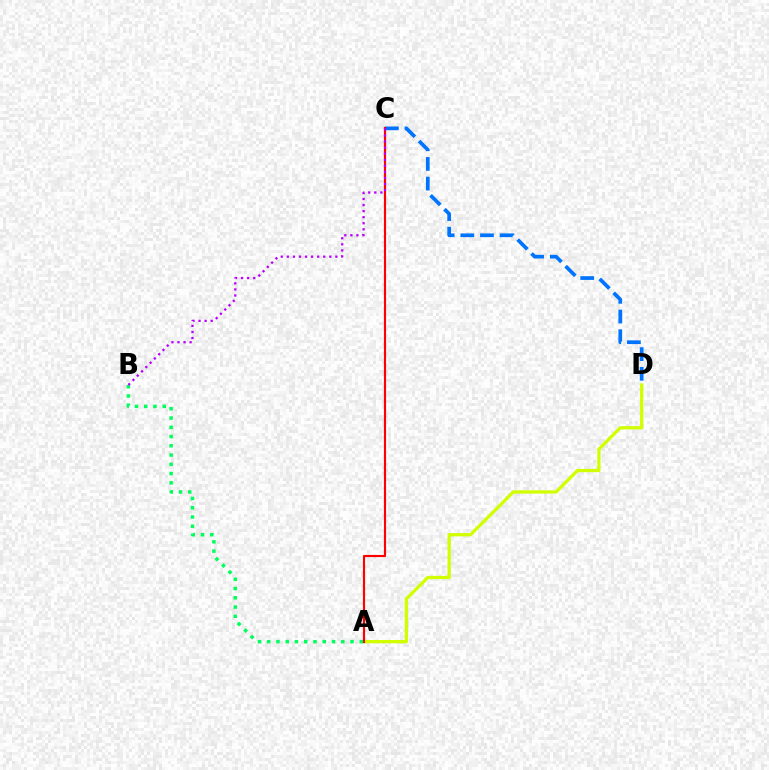{('A', 'D'): [{'color': '#d1ff00', 'line_style': 'solid', 'thickness': 2.36}], ('A', 'B'): [{'color': '#00ff5c', 'line_style': 'dotted', 'thickness': 2.51}], ('C', 'D'): [{'color': '#0074ff', 'line_style': 'dashed', 'thickness': 2.67}], ('A', 'C'): [{'color': '#ff0000', 'line_style': 'solid', 'thickness': 1.54}], ('B', 'C'): [{'color': '#b900ff', 'line_style': 'dotted', 'thickness': 1.65}]}